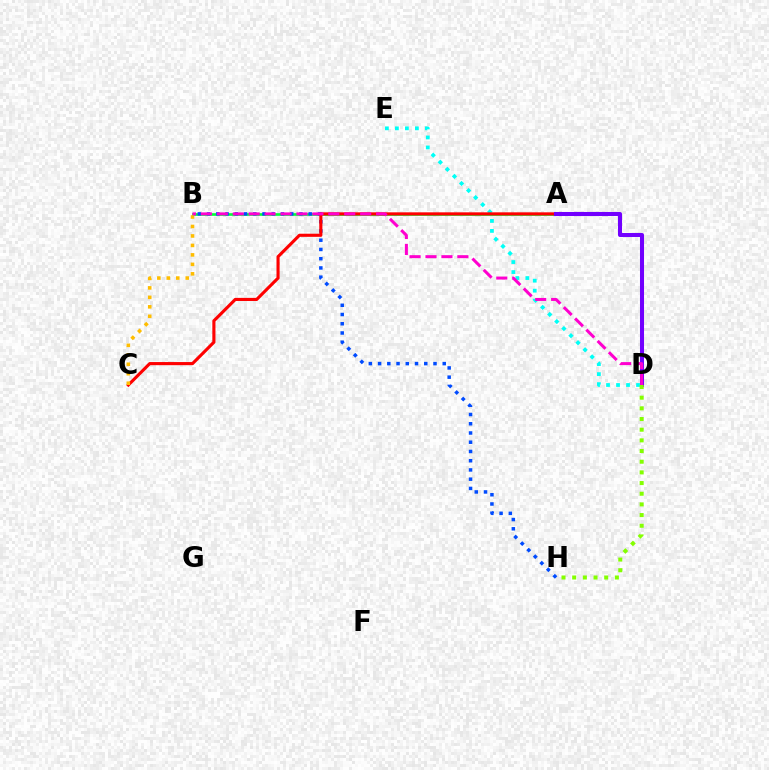{('D', 'E'): [{'color': '#00fff6', 'line_style': 'dotted', 'thickness': 2.72}], ('A', 'B'): [{'color': '#00ff39', 'line_style': 'solid', 'thickness': 1.91}], ('B', 'H'): [{'color': '#004bff', 'line_style': 'dotted', 'thickness': 2.51}], ('A', 'C'): [{'color': '#ff0000', 'line_style': 'solid', 'thickness': 2.25}], ('A', 'D'): [{'color': '#7200ff', 'line_style': 'solid', 'thickness': 2.91}], ('B', 'C'): [{'color': '#ffbd00', 'line_style': 'dotted', 'thickness': 2.57}], ('B', 'D'): [{'color': '#ff00cf', 'line_style': 'dashed', 'thickness': 2.16}], ('D', 'H'): [{'color': '#84ff00', 'line_style': 'dotted', 'thickness': 2.9}]}